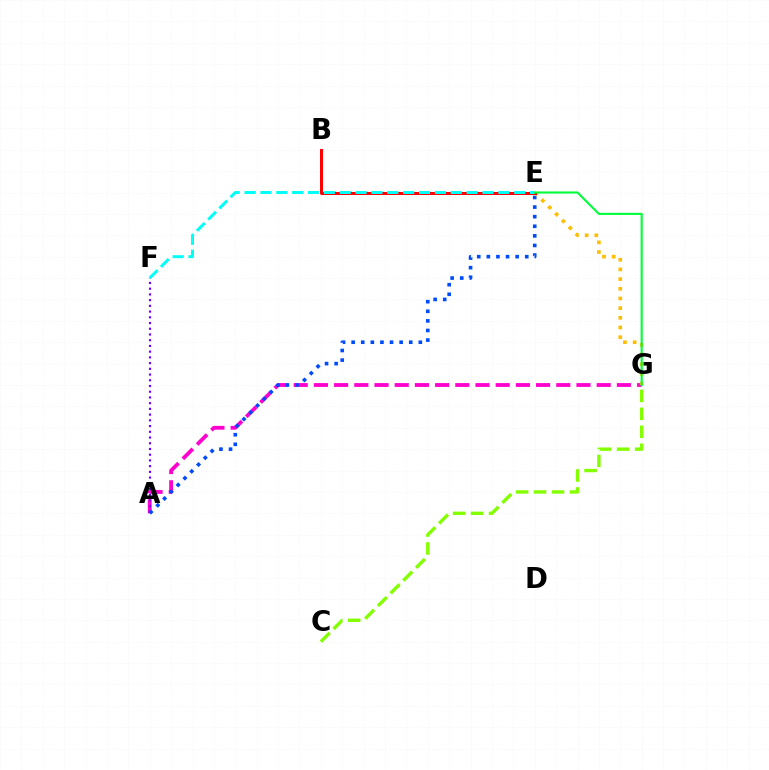{('A', 'G'): [{'color': '#ff00cf', 'line_style': 'dashed', 'thickness': 2.74}], ('A', 'F'): [{'color': '#7200ff', 'line_style': 'dotted', 'thickness': 1.56}], ('A', 'E'): [{'color': '#004bff', 'line_style': 'dotted', 'thickness': 2.61}], ('E', 'G'): [{'color': '#ffbd00', 'line_style': 'dotted', 'thickness': 2.63}, {'color': '#00ff39', 'line_style': 'solid', 'thickness': 1.52}], ('B', 'E'): [{'color': '#ff0000', 'line_style': 'solid', 'thickness': 2.16}], ('E', 'F'): [{'color': '#00fff6', 'line_style': 'dashed', 'thickness': 2.15}], ('C', 'G'): [{'color': '#84ff00', 'line_style': 'dashed', 'thickness': 2.44}]}